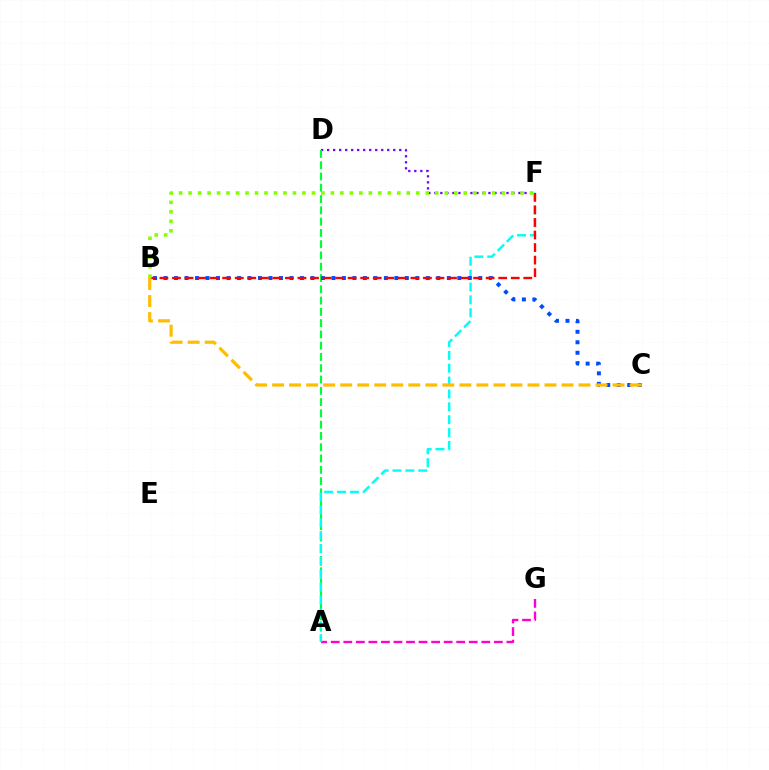{('A', 'G'): [{'color': '#ff00cf', 'line_style': 'dashed', 'thickness': 1.7}], ('D', 'F'): [{'color': '#7200ff', 'line_style': 'dotted', 'thickness': 1.63}], ('A', 'D'): [{'color': '#00ff39', 'line_style': 'dashed', 'thickness': 1.53}], ('A', 'F'): [{'color': '#00fff6', 'line_style': 'dashed', 'thickness': 1.75}], ('B', 'C'): [{'color': '#004bff', 'line_style': 'dotted', 'thickness': 2.85}, {'color': '#ffbd00', 'line_style': 'dashed', 'thickness': 2.31}], ('B', 'F'): [{'color': '#ff0000', 'line_style': 'dashed', 'thickness': 1.7}, {'color': '#84ff00', 'line_style': 'dotted', 'thickness': 2.58}]}